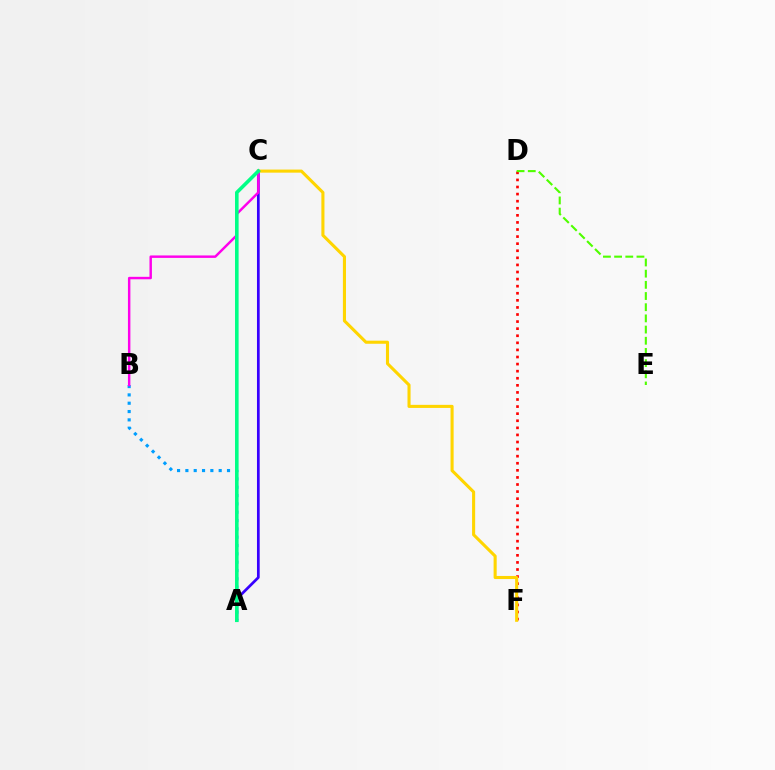{('D', 'F'): [{'color': '#ff0000', 'line_style': 'dotted', 'thickness': 1.92}], ('A', 'C'): [{'color': '#3700ff', 'line_style': 'solid', 'thickness': 1.96}, {'color': '#00ff86', 'line_style': 'solid', 'thickness': 2.58}], ('A', 'B'): [{'color': '#009eff', 'line_style': 'dotted', 'thickness': 2.26}], ('C', 'F'): [{'color': '#ffd500', 'line_style': 'solid', 'thickness': 2.22}], ('B', 'C'): [{'color': '#ff00ed', 'line_style': 'solid', 'thickness': 1.77}], ('D', 'E'): [{'color': '#4fff00', 'line_style': 'dashed', 'thickness': 1.52}]}